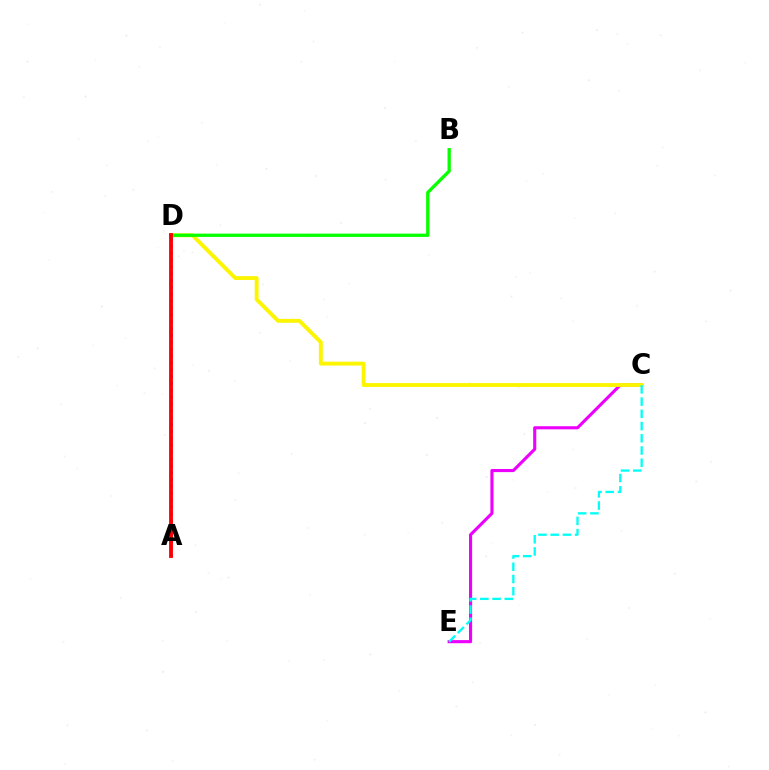{('A', 'D'): [{'color': '#0010ff', 'line_style': 'dotted', 'thickness': 1.87}, {'color': '#ff0000', 'line_style': 'solid', 'thickness': 2.77}], ('C', 'E'): [{'color': '#ee00ff', 'line_style': 'solid', 'thickness': 2.24}, {'color': '#00fff6', 'line_style': 'dashed', 'thickness': 1.66}], ('C', 'D'): [{'color': '#fcf500', 'line_style': 'solid', 'thickness': 2.79}], ('B', 'D'): [{'color': '#08ff00', 'line_style': 'solid', 'thickness': 2.37}]}